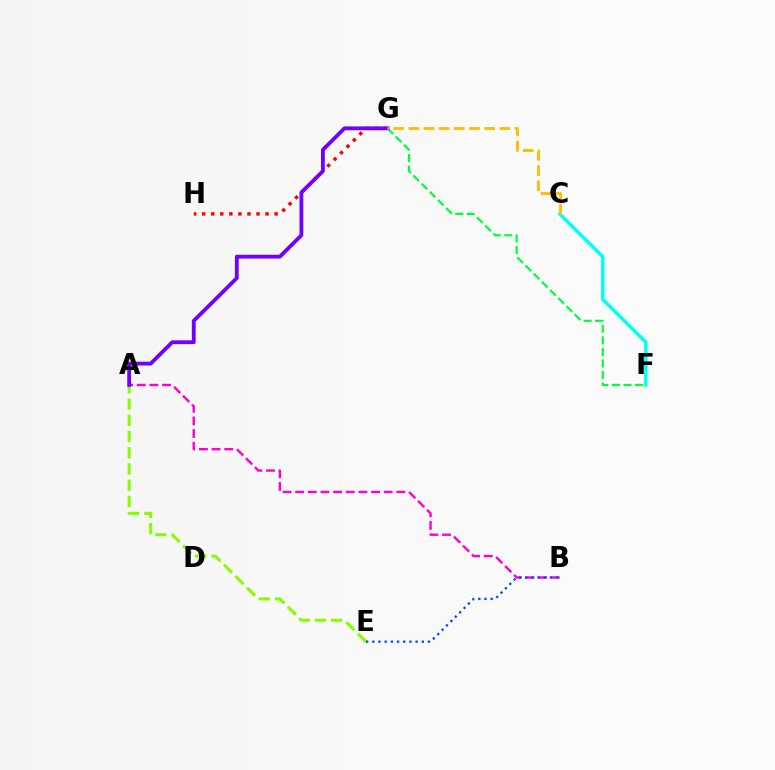{('G', 'H'): [{'color': '#ff0000', 'line_style': 'dotted', 'thickness': 2.46}], ('A', 'E'): [{'color': '#84ff00', 'line_style': 'dashed', 'thickness': 2.21}], ('A', 'B'): [{'color': '#ff00cf', 'line_style': 'dashed', 'thickness': 1.72}], ('C', 'F'): [{'color': '#00fff6', 'line_style': 'solid', 'thickness': 2.48}], ('F', 'G'): [{'color': '#00ff39', 'line_style': 'dashed', 'thickness': 1.57}], ('A', 'G'): [{'color': '#7200ff', 'line_style': 'solid', 'thickness': 2.74}], ('B', 'E'): [{'color': '#004bff', 'line_style': 'dotted', 'thickness': 1.68}], ('C', 'G'): [{'color': '#ffbd00', 'line_style': 'dashed', 'thickness': 2.06}]}